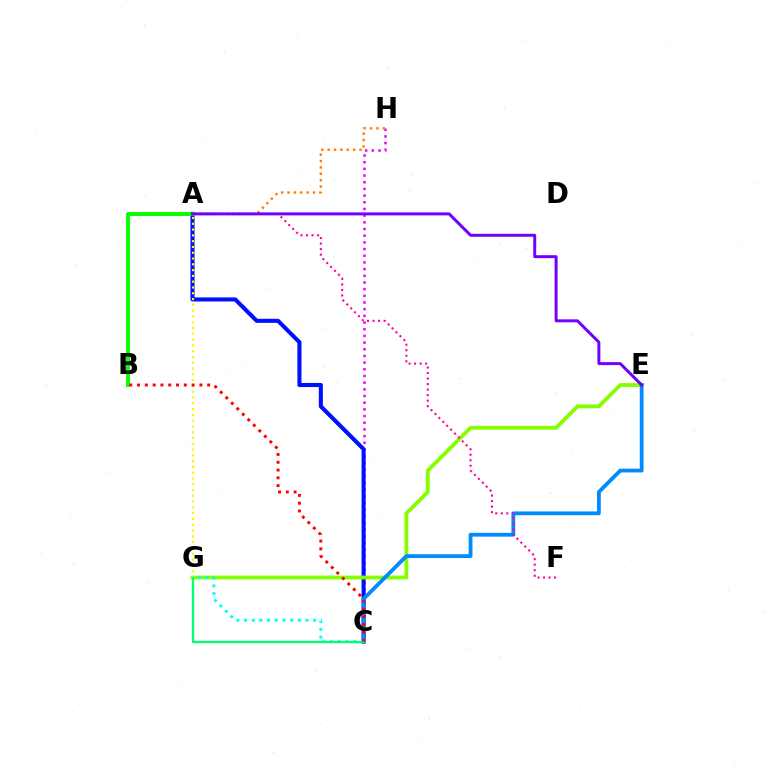{('C', 'H'): [{'color': '#ee00ff', 'line_style': 'dotted', 'thickness': 1.82}], ('A', 'C'): [{'color': '#0010ff', 'line_style': 'solid', 'thickness': 2.94}], ('E', 'G'): [{'color': '#84ff00', 'line_style': 'solid', 'thickness': 2.74}], ('C', 'E'): [{'color': '#008cff', 'line_style': 'solid', 'thickness': 2.74}], ('A', 'G'): [{'color': '#fcf500', 'line_style': 'dotted', 'thickness': 1.57}], ('A', 'F'): [{'color': '#ff0094', 'line_style': 'dotted', 'thickness': 1.5}], ('A', 'B'): [{'color': '#08ff00', 'line_style': 'solid', 'thickness': 2.86}], ('C', 'G'): [{'color': '#00fff6', 'line_style': 'dotted', 'thickness': 2.08}, {'color': '#00ff74', 'line_style': 'solid', 'thickness': 1.65}], ('B', 'C'): [{'color': '#ff0000', 'line_style': 'dotted', 'thickness': 2.12}], ('A', 'H'): [{'color': '#ff7c00', 'line_style': 'dotted', 'thickness': 1.73}], ('A', 'E'): [{'color': '#7200ff', 'line_style': 'solid', 'thickness': 2.13}]}